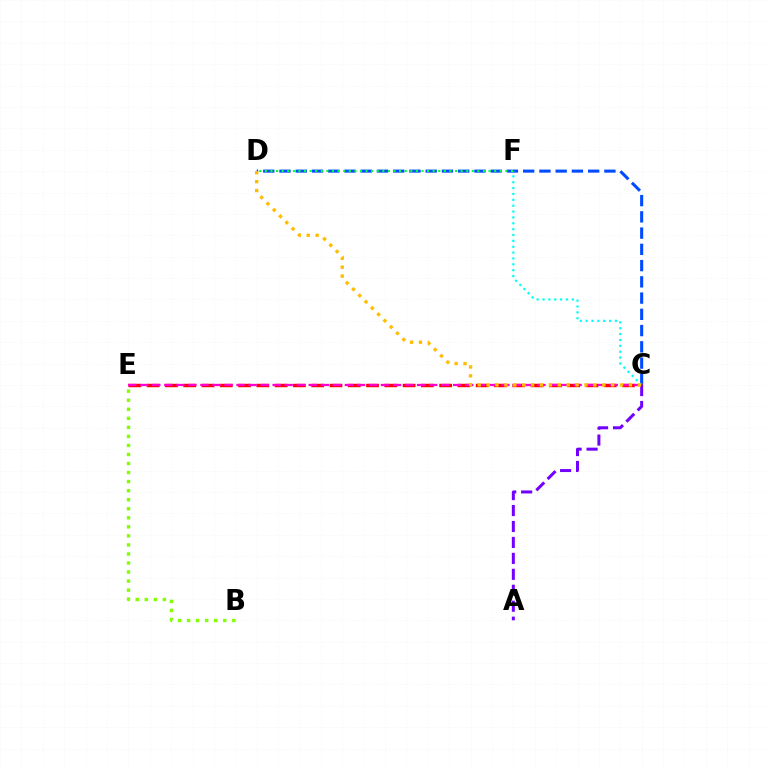{('C', 'D'): [{'color': '#004bff', 'line_style': 'dashed', 'thickness': 2.21}, {'color': '#ffbd00', 'line_style': 'dotted', 'thickness': 2.42}], ('B', 'E'): [{'color': '#84ff00', 'line_style': 'dotted', 'thickness': 2.46}], ('C', 'F'): [{'color': '#00fff6', 'line_style': 'dotted', 'thickness': 1.59}], ('C', 'E'): [{'color': '#ff0000', 'line_style': 'dashed', 'thickness': 2.48}, {'color': '#ff00cf', 'line_style': 'dashed', 'thickness': 1.64}], ('D', 'F'): [{'color': '#00ff39', 'line_style': 'dotted', 'thickness': 1.52}], ('A', 'C'): [{'color': '#7200ff', 'line_style': 'dashed', 'thickness': 2.17}]}